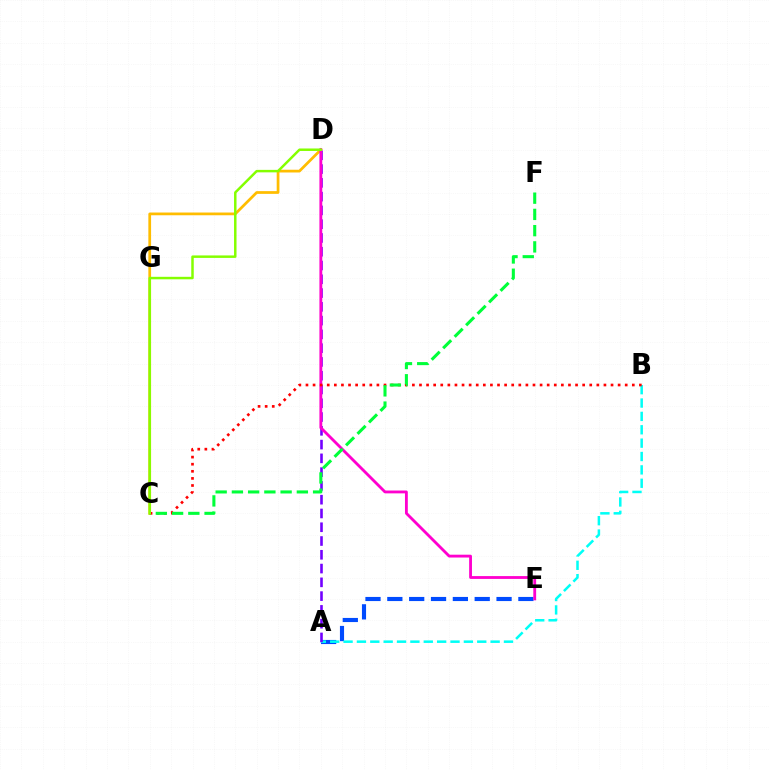{('C', 'D'): [{'color': '#ffbd00', 'line_style': 'solid', 'thickness': 1.97}, {'color': '#84ff00', 'line_style': 'solid', 'thickness': 1.79}], ('A', 'E'): [{'color': '#004bff', 'line_style': 'dashed', 'thickness': 2.97}], ('A', 'B'): [{'color': '#00fff6', 'line_style': 'dashed', 'thickness': 1.82}], ('A', 'D'): [{'color': '#7200ff', 'line_style': 'dashed', 'thickness': 1.87}], ('D', 'E'): [{'color': '#ff00cf', 'line_style': 'solid', 'thickness': 2.04}], ('B', 'C'): [{'color': '#ff0000', 'line_style': 'dotted', 'thickness': 1.93}], ('C', 'F'): [{'color': '#00ff39', 'line_style': 'dashed', 'thickness': 2.21}]}